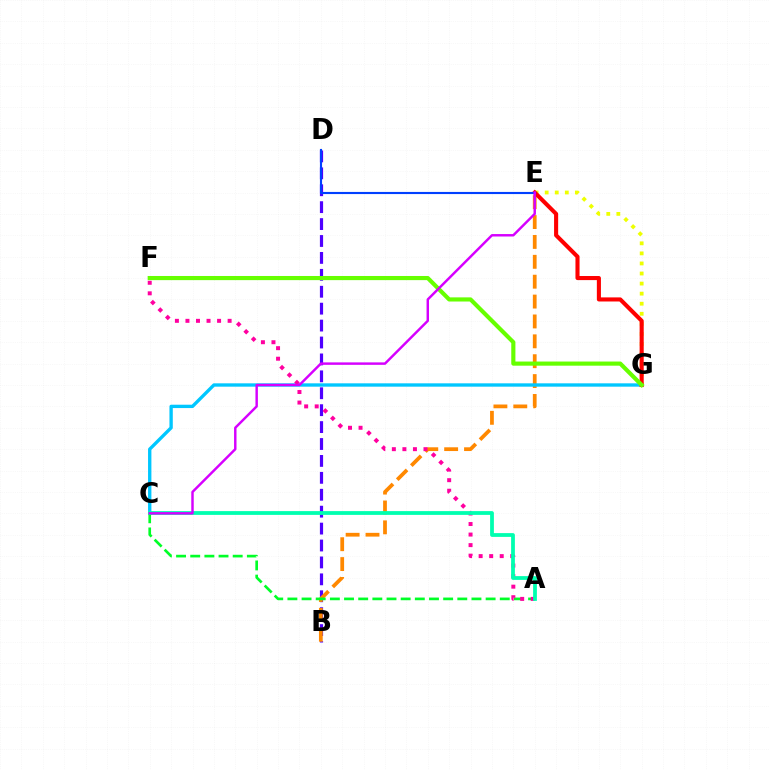{('B', 'D'): [{'color': '#4f00ff', 'line_style': 'dashed', 'thickness': 2.3}], ('B', 'E'): [{'color': '#ff8800', 'line_style': 'dashed', 'thickness': 2.7}], ('C', 'G'): [{'color': '#00c7ff', 'line_style': 'solid', 'thickness': 2.41}], ('A', 'C'): [{'color': '#00ff27', 'line_style': 'dashed', 'thickness': 1.92}, {'color': '#00ffaf', 'line_style': 'solid', 'thickness': 2.72}], ('E', 'G'): [{'color': '#eeff00', 'line_style': 'dotted', 'thickness': 2.73}, {'color': '#ff0000', 'line_style': 'solid', 'thickness': 2.94}], ('A', 'F'): [{'color': '#ff00a0', 'line_style': 'dotted', 'thickness': 2.86}], ('F', 'G'): [{'color': '#66ff00', 'line_style': 'solid', 'thickness': 2.98}], ('D', 'E'): [{'color': '#003fff', 'line_style': 'solid', 'thickness': 1.53}], ('C', 'E'): [{'color': '#d600ff', 'line_style': 'solid', 'thickness': 1.76}]}